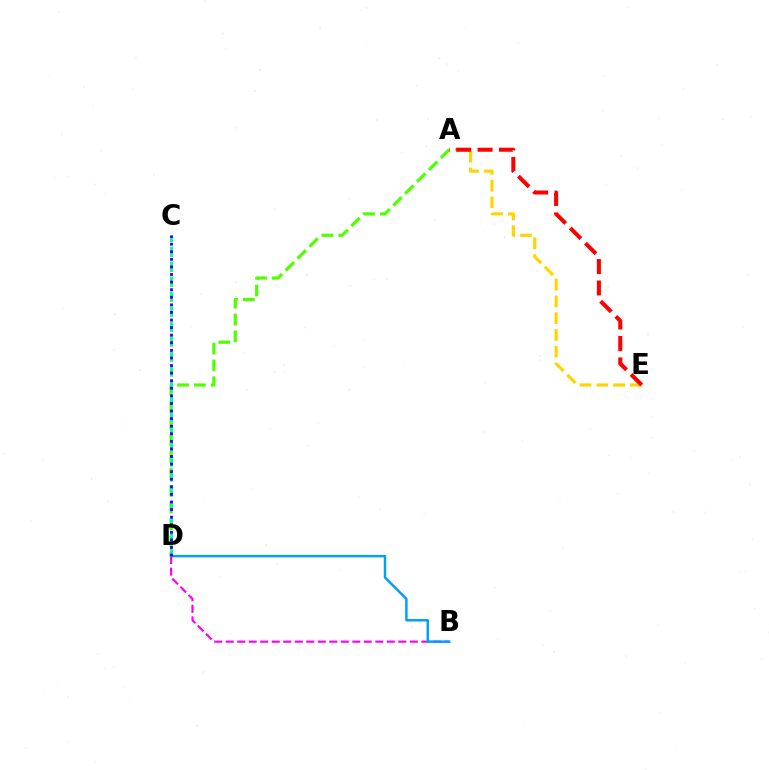{('B', 'D'): [{'color': '#ff00ed', 'line_style': 'dashed', 'thickness': 1.56}, {'color': '#009eff', 'line_style': 'solid', 'thickness': 1.77}], ('A', 'E'): [{'color': '#ffd500', 'line_style': 'dashed', 'thickness': 2.28}, {'color': '#ff0000', 'line_style': 'dashed', 'thickness': 2.91}], ('A', 'D'): [{'color': '#4fff00', 'line_style': 'dashed', 'thickness': 2.28}], ('C', 'D'): [{'color': '#00ff86', 'line_style': 'dashed', 'thickness': 2.03}, {'color': '#3700ff', 'line_style': 'dotted', 'thickness': 2.06}]}